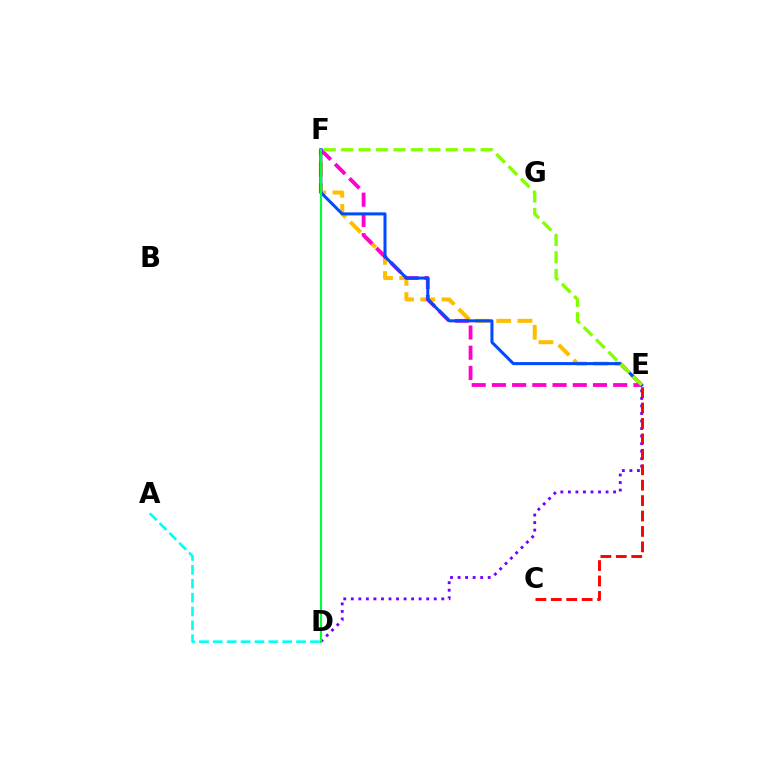{('A', 'D'): [{'color': '#00fff6', 'line_style': 'dashed', 'thickness': 1.88}], ('D', 'E'): [{'color': '#7200ff', 'line_style': 'dotted', 'thickness': 2.05}], ('C', 'E'): [{'color': '#ff0000', 'line_style': 'dashed', 'thickness': 2.1}], ('E', 'F'): [{'color': '#ffbd00', 'line_style': 'dashed', 'thickness': 2.88}, {'color': '#ff00cf', 'line_style': 'dashed', 'thickness': 2.75}, {'color': '#004bff', 'line_style': 'solid', 'thickness': 2.18}, {'color': '#84ff00', 'line_style': 'dashed', 'thickness': 2.37}], ('D', 'F'): [{'color': '#00ff39', 'line_style': 'solid', 'thickness': 1.5}]}